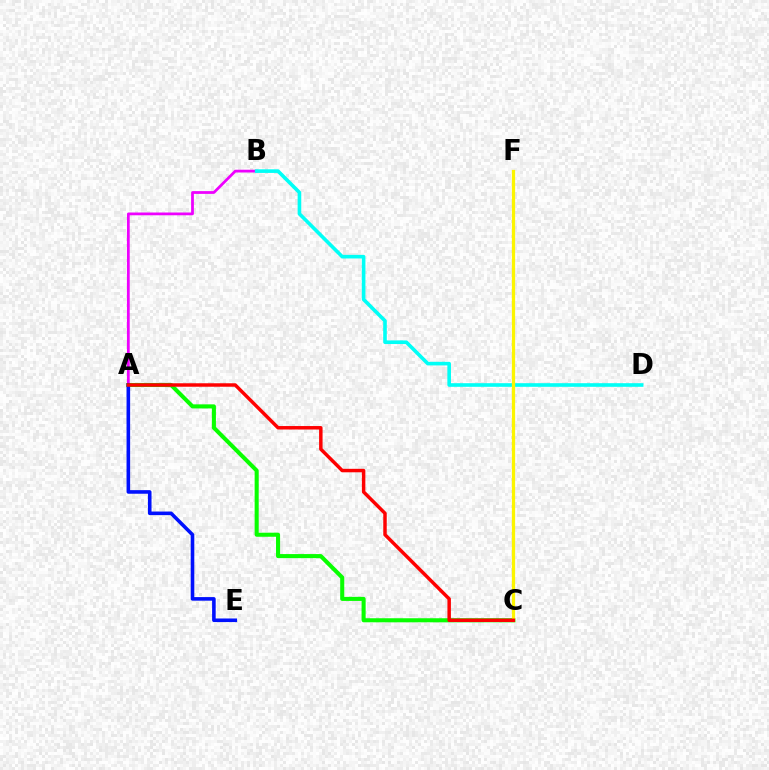{('A', 'B'): [{'color': '#ee00ff', 'line_style': 'solid', 'thickness': 1.99}], ('A', 'C'): [{'color': '#08ff00', 'line_style': 'solid', 'thickness': 2.93}, {'color': '#ff0000', 'line_style': 'solid', 'thickness': 2.5}], ('B', 'D'): [{'color': '#00fff6', 'line_style': 'solid', 'thickness': 2.6}], ('C', 'F'): [{'color': '#fcf500', 'line_style': 'solid', 'thickness': 2.34}], ('A', 'E'): [{'color': '#0010ff', 'line_style': 'solid', 'thickness': 2.59}]}